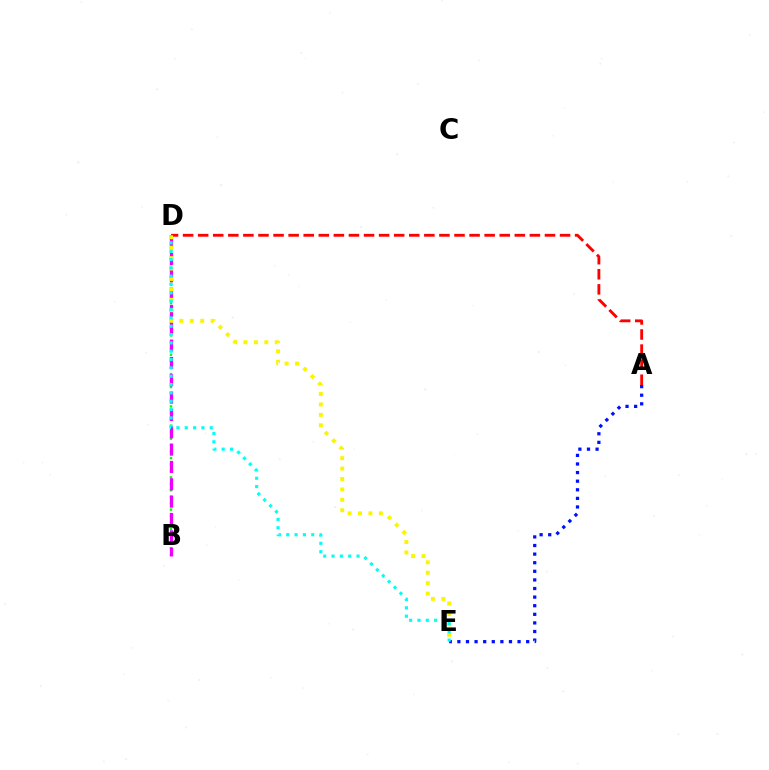{('A', 'E'): [{'color': '#0010ff', 'line_style': 'dotted', 'thickness': 2.34}], ('B', 'D'): [{'color': '#08ff00', 'line_style': 'dotted', 'thickness': 1.75}, {'color': '#ee00ff', 'line_style': 'dashed', 'thickness': 2.36}], ('A', 'D'): [{'color': '#ff0000', 'line_style': 'dashed', 'thickness': 2.05}], ('D', 'E'): [{'color': '#fcf500', 'line_style': 'dotted', 'thickness': 2.83}, {'color': '#00fff6', 'line_style': 'dotted', 'thickness': 2.26}]}